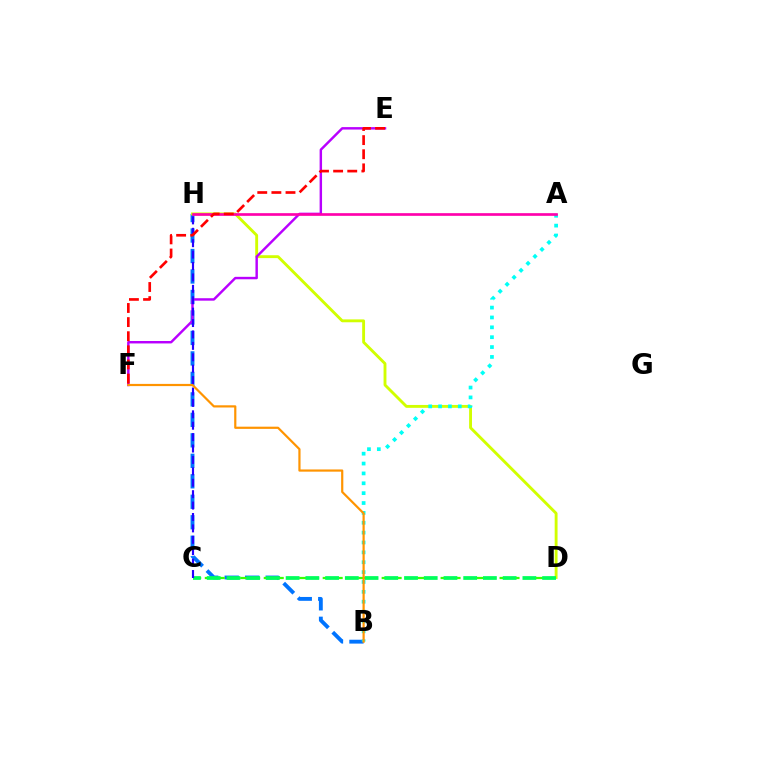{('B', 'H'): [{'color': '#0074ff', 'line_style': 'dashed', 'thickness': 2.78}], ('C', 'D'): [{'color': '#3dff00', 'line_style': 'dashed', 'thickness': 1.6}, {'color': '#00ff5c', 'line_style': 'dashed', 'thickness': 2.68}], ('D', 'H'): [{'color': '#d1ff00', 'line_style': 'solid', 'thickness': 2.07}], ('E', 'F'): [{'color': '#b900ff', 'line_style': 'solid', 'thickness': 1.76}, {'color': '#ff0000', 'line_style': 'dashed', 'thickness': 1.92}], ('A', 'B'): [{'color': '#00fff6', 'line_style': 'dotted', 'thickness': 2.68}], ('C', 'H'): [{'color': '#2500ff', 'line_style': 'dashed', 'thickness': 1.55}], ('B', 'F'): [{'color': '#ff9400', 'line_style': 'solid', 'thickness': 1.58}], ('A', 'H'): [{'color': '#ff00ac', 'line_style': 'solid', 'thickness': 1.92}]}